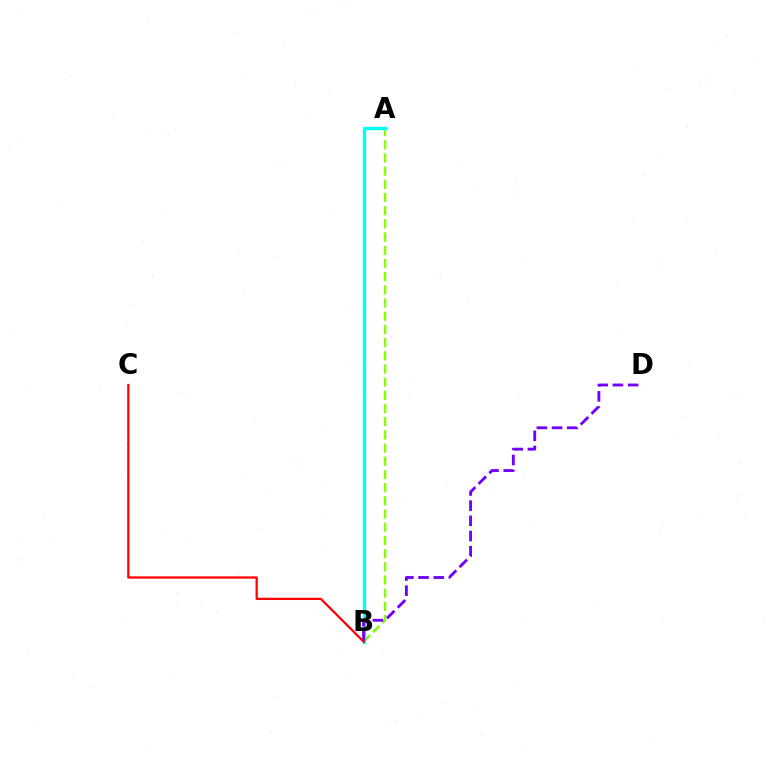{('A', 'B'): [{'color': '#84ff00', 'line_style': 'dashed', 'thickness': 1.79}, {'color': '#00fff6', 'line_style': 'solid', 'thickness': 2.44}], ('B', 'D'): [{'color': '#7200ff', 'line_style': 'dashed', 'thickness': 2.06}], ('B', 'C'): [{'color': '#ff0000', 'line_style': 'solid', 'thickness': 1.62}]}